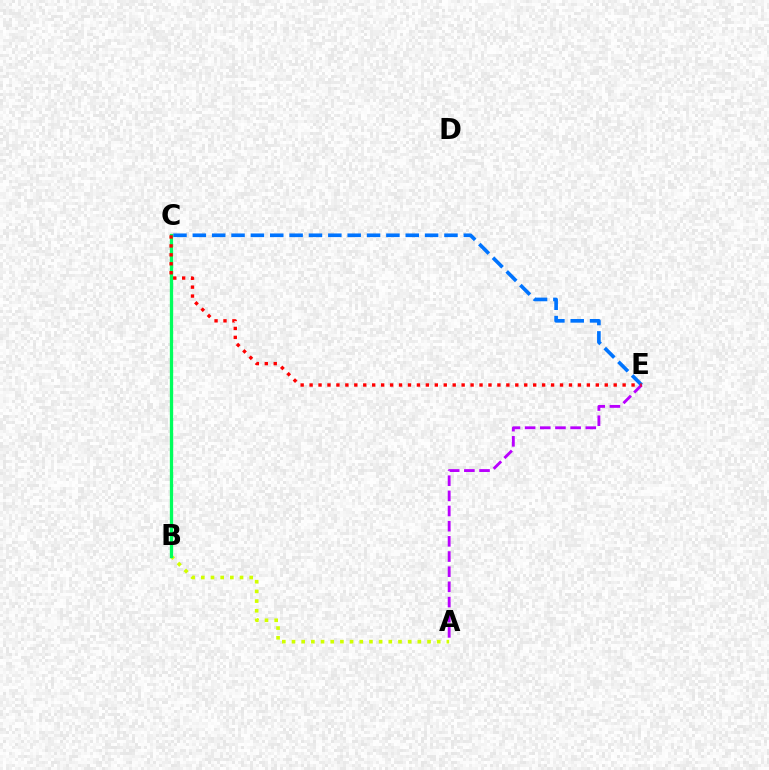{('A', 'B'): [{'color': '#d1ff00', 'line_style': 'dotted', 'thickness': 2.63}], ('C', 'E'): [{'color': '#0074ff', 'line_style': 'dashed', 'thickness': 2.63}, {'color': '#ff0000', 'line_style': 'dotted', 'thickness': 2.43}], ('A', 'E'): [{'color': '#b900ff', 'line_style': 'dashed', 'thickness': 2.06}], ('B', 'C'): [{'color': '#00ff5c', 'line_style': 'solid', 'thickness': 2.38}]}